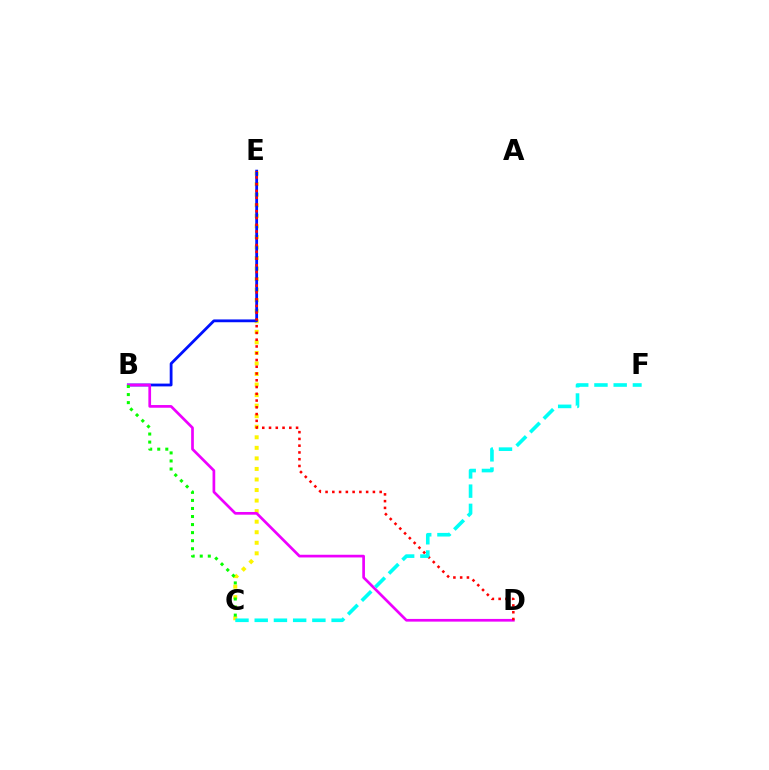{('C', 'E'): [{'color': '#fcf500', 'line_style': 'dotted', 'thickness': 2.87}], ('B', 'E'): [{'color': '#0010ff', 'line_style': 'solid', 'thickness': 2.02}], ('B', 'D'): [{'color': '#ee00ff', 'line_style': 'solid', 'thickness': 1.94}], ('D', 'E'): [{'color': '#ff0000', 'line_style': 'dotted', 'thickness': 1.84}], ('C', 'F'): [{'color': '#00fff6', 'line_style': 'dashed', 'thickness': 2.61}], ('B', 'C'): [{'color': '#08ff00', 'line_style': 'dotted', 'thickness': 2.19}]}